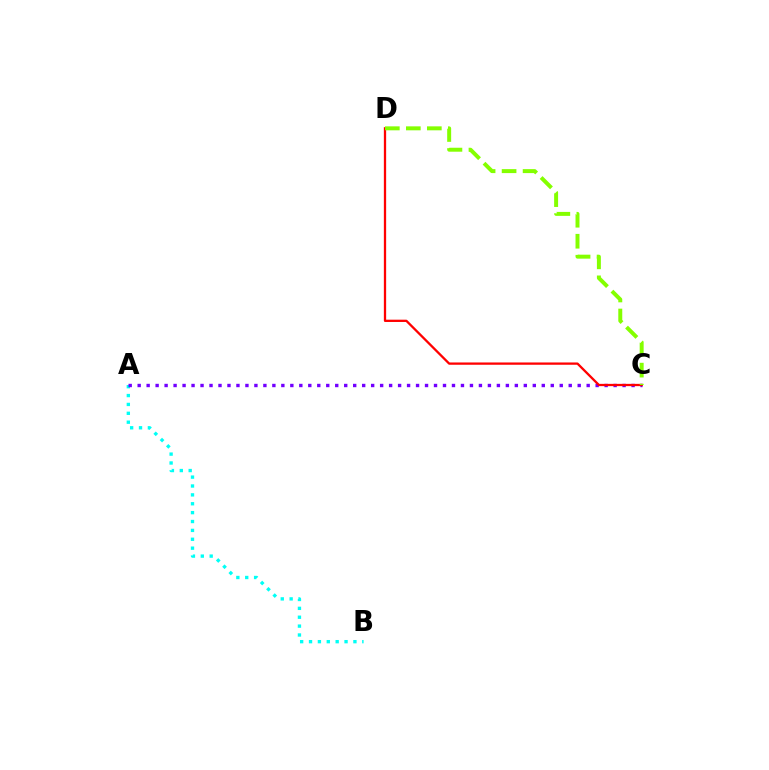{('A', 'B'): [{'color': '#00fff6', 'line_style': 'dotted', 'thickness': 2.41}], ('A', 'C'): [{'color': '#7200ff', 'line_style': 'dotted', 'thickness': 2.44}], ('C', 'D'): [{'color': '#ff0000', 'line_style': 'solid', 'thickness': 1.65}, {'color': '#84ff00', 'line_style': 'dashed', 'thickness': 2.85}]}